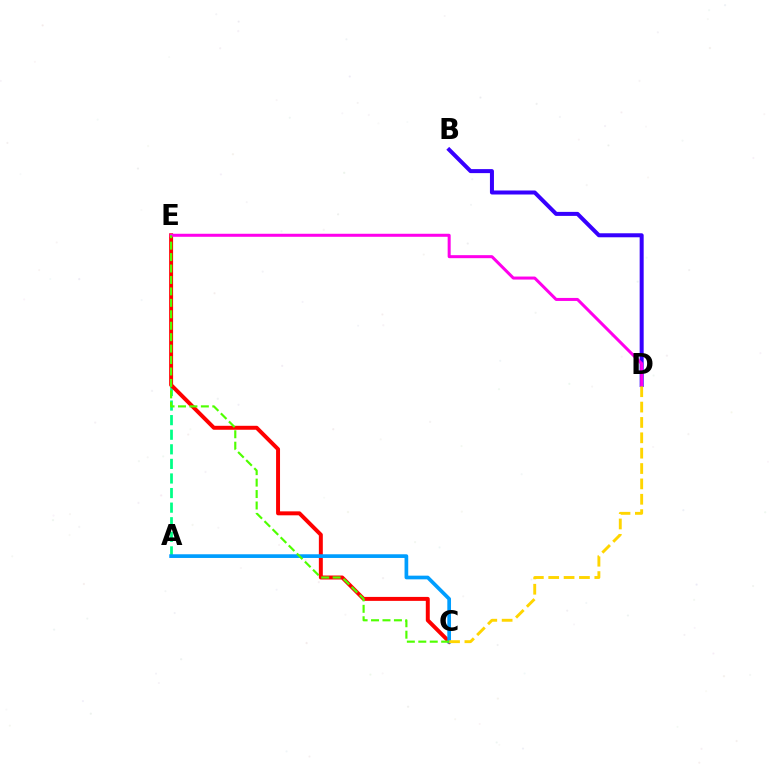{('A', 'E'): [{'color': '#00ff86', 'line_style': 'dashed', 'thickness': 1.98}], ('C', 'E'): [{'color': '#ff0000', 'line_style': 'solid', 'thickness': 2.85}, {'color': '#4fff00', 'line_style': 'dashed', 'thickness': 1.55}], ('B', 'D'): [{'color': '#3700ff', 'line_style': 'solid', 'thickness': 2.89}], ('D', 'E'): [{'color': '#ff00ed', 'line_style': 'solid', 'thickness': 2.18}], ('A', 'C'): [{'color': '#009eff', 'line_style': 'solid', 'thickness': 2.66}], ('C', 'D'): [{'color': '#ffd500', 'line_style': 'dashed', 'thickness': 2.09}]}